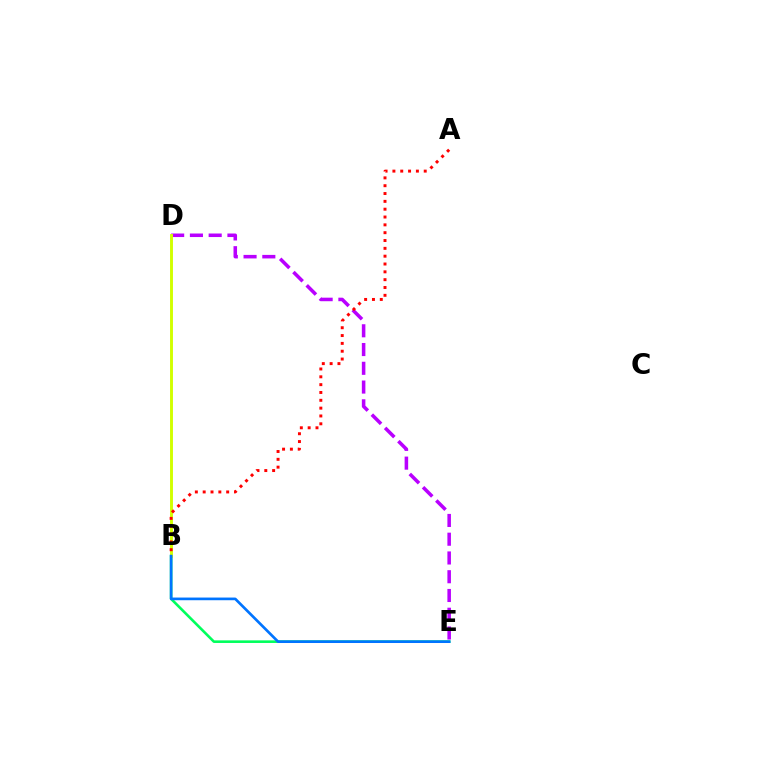{('B', 'E'): [{'color': '#00ff5c', 'line_style': 'solid', 'thickness': 1.88}, {'color': '#0074ff', 'line_style': 'solid', 'thickness': 1.93}], ('D', 'E'): [{'color': '#b900ff', 'line_style': 'dashed', 'thickness': 2.55}], ('B', 'D'): [{'color': '#d1ff00', 'line_style': 'solid', 'thickness': 2.1}], ('A', 'B'): [{'color': '#ff0000', 'line_style': 'dotted', 'thickness': 2.13}]}